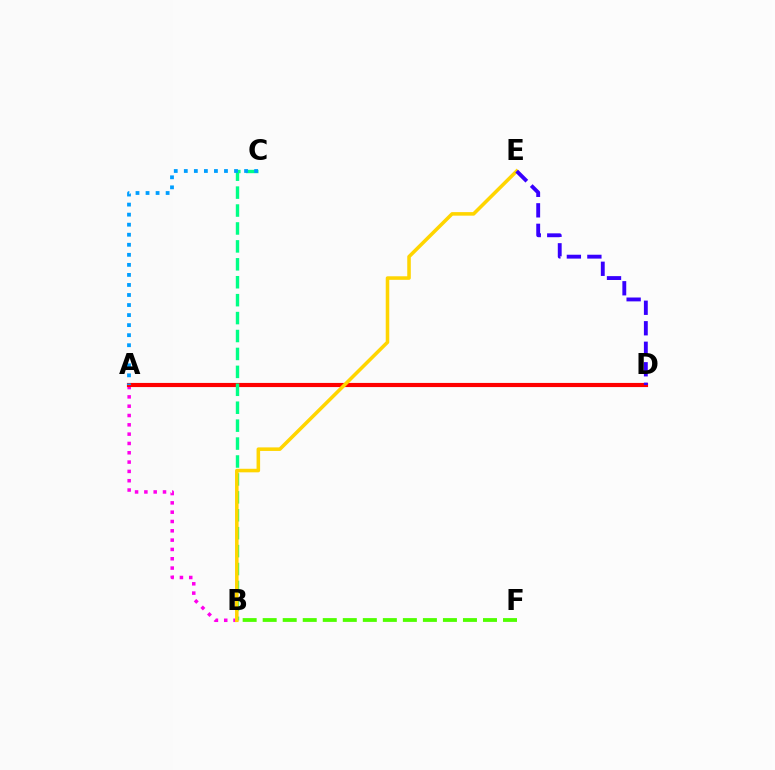{('A', 'B'): [{'color': '#ff00ed', 'line_style': 'dotted', 'thickness': 2.53}], ('A', 'D'): [{'color': '#ff0000', 'line_style': 'solid', 'thickness': 2.98}], ('B', 'F'): [{'color': '#4fff00', 'line_style': 'dashed', 'thickness': 2.72}], ('B', 'C'): [{'color': '#00ff86', 'line_style': 'dashed', 'thickness': 2.44}], ('A', 'C'): [{'color': '#009eff', 'line_style': 'dotted', 'thickness': 2.73}], ('B', 'E'): [{'color': '#ffd500', 'line_style': 'solid', 'thickness': 2.56}], ('D', 'E'): [{'color': '#3700ff', 'line_style': 'dashed', 'thickness': 2.79}]}